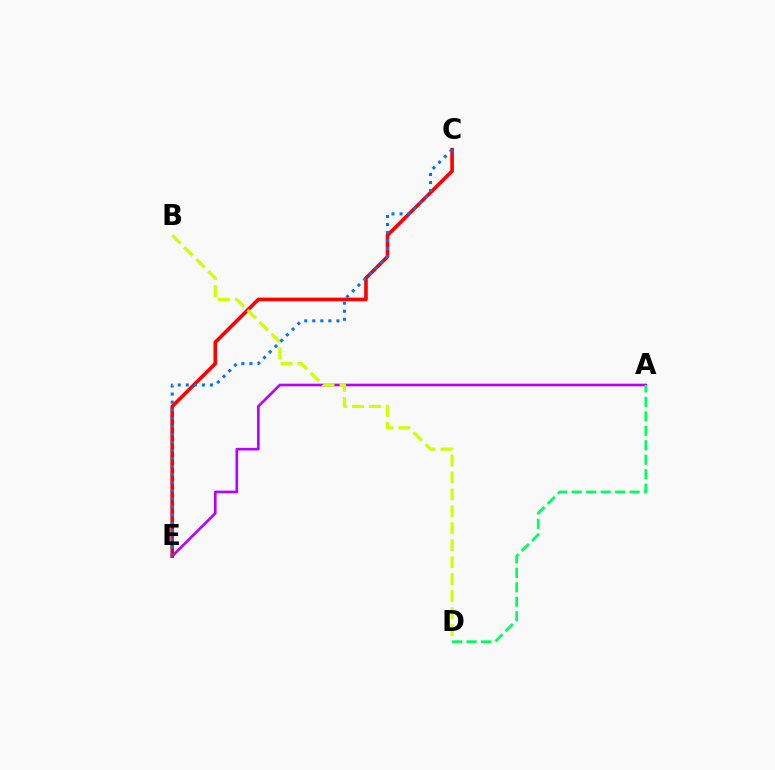{('A', 'E'): [{'color': '#b900ff', 'line_style': 'solid', 'thickness': 1.89}], ('C', 'E'): [{'color': '#ff0000', 'line_style': 'solid', 'thickness': 2.61}, {'color': '#0074ff', 'line_style': 'dotted', 'thickness': 2.19}], ('B', 'D'): [{'color': '#d1ff00', 'line_style': 'dashed', 'thickness': 2.3}], ('A', 'D'): [{'color': '#00ff5c', 'line_style': 'dashed', 'thickness': 1.97}]}